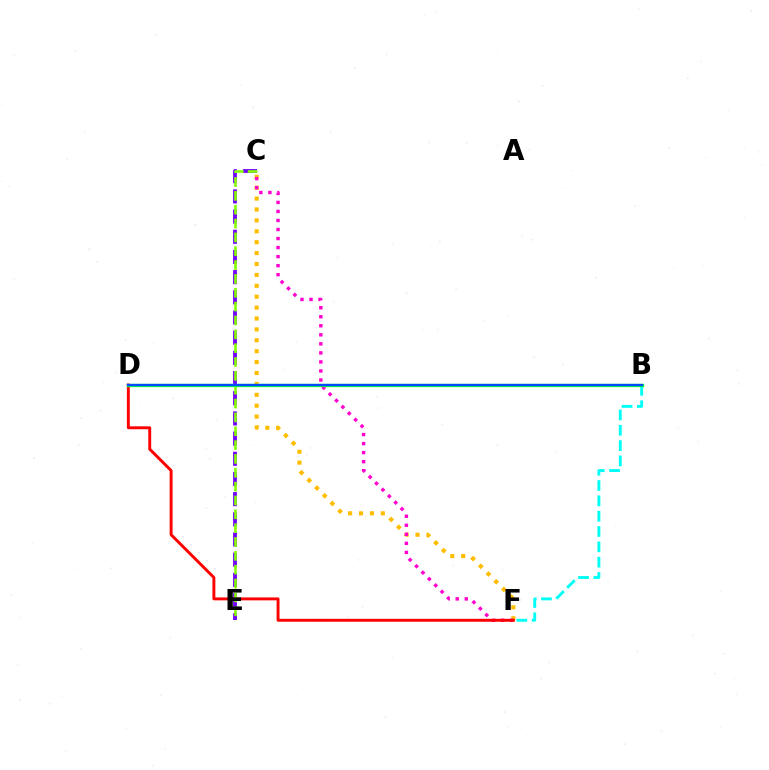{('C', 'E'): [{'color': '#7200ff', 'line_style': 'dashed', 'thickness': 2.74}, {'color': '#84ff00', 'line_style': 'dashed', 'thickness': 1.88}], ('C', 'F'): [{'color': '#ffbd00', 'line_style': 'dotted', 'thickness': 2.96}, {'color': '#ff00cf', 'line_style': 'dotted', 'thickness': 2.46}], ('D', 'F'): [{'color': '#ff0000', 'line_style': 'solid', 'thickness': 2.11}], ('B', 'F'): [{'color': '#00fff6', 'line_style': 'dashed', 'thickness': 2.08}], ('B', 'D'): [{'color': '#00ff39', 'line_style': 'solid', 'thickness': 2.36}, {'color': '#004bff', 'line_style': 'solid', 'thickness': 1.65}]}